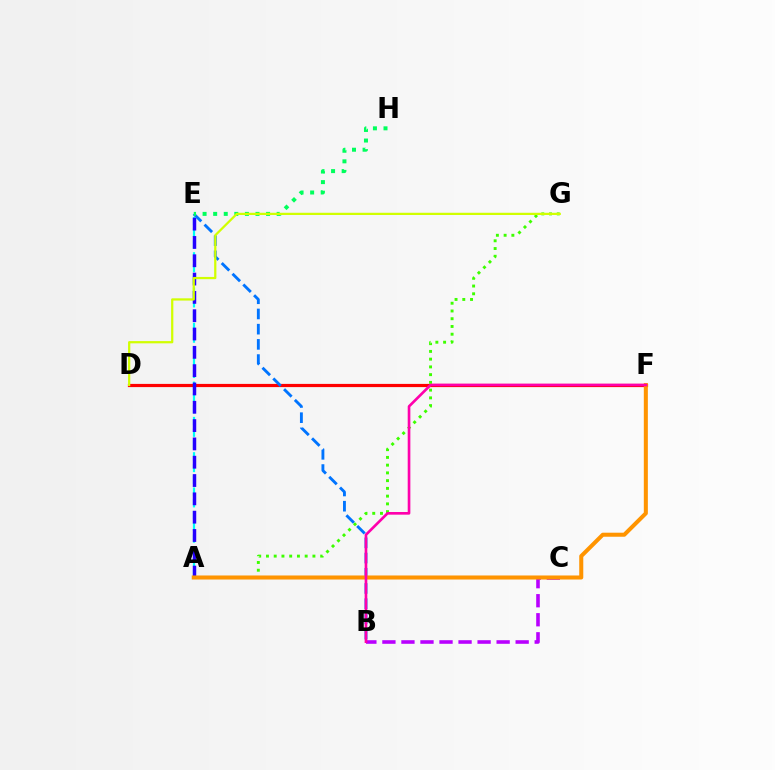{('B', 'C'): [{'color': '#b900ff', 'line_style': 'dashed', 'thickness': 2.59}], ('A', 'E'): [{'color': '#00fff6', 'line_style': 'dashed', 'thickness': 1.6}, {'color': '#2500ff', 'line_style': 'dashed', 'thickness': 2.49}], ('D', 'F'): [{'color': '#ff0000', 'line_style': 'solid', 'thickness': 2.3}], ('B', 'E'): [{'color': '#0074ff', 'line_style': 'dashed', 'thickness': 2.07}], ('E', 'H'): [{'color': '#00ff5c', 'line_style': 'dotted', 'thickness': 2.87}], ('A', 'G'): [{'color': '#3dff00', 'line_style': 'dotted', 'thickness': 2.1}], ('A', 'F'): [{'color': '#ff9400', 'line_style': 'solid', 'thickness': 2.91}], ('D', 'G'): [{'color': '#d1ff00', 'line_style': 'solid', 'thickness': 1.61}], ('B', 'F'): [{'color': '#ff00ac', 'line_style': 'solid', 'thickness': 1.91}]}